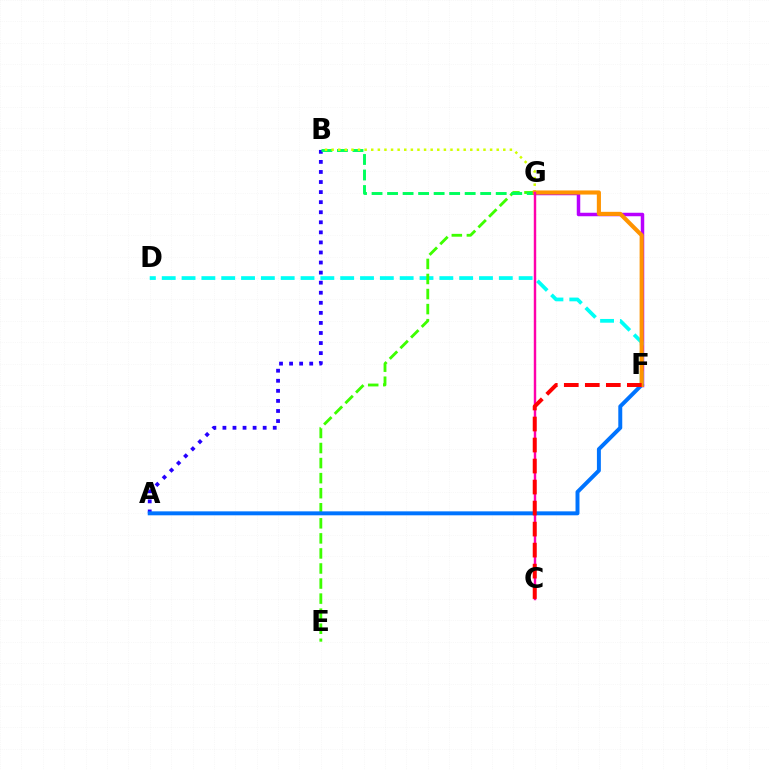{('F', 'G'): [{'color': '#b900ff', 'line_style': 'solid', 'thickness': 2.51}, {'color': '#ff9400', 'line_style': 'solid', 'thickness': 2.97}], ('D', 'F'): [{'color': '#00fff6', 'line_style': 'dashed', 'thickness': 2.69}], ('A', 'B'): [{'color': '#2500ff', 'line_style': 'dotted', 'thickness': 2.73}], ('E', 'G'): [{'color': '#3dff00', 'line_style': 'dashed', 'thickness': 2.05}], ('A', 'F'): [{'color': '#0074ff', 'line_style': 'solid', 'thickness': 2.85}], ('B', 'G'): [{'color': '#00ff5c', 'line_style': 'dashed', 'thickness': 2.11}, {'color': '#d1ff00', 'line_style': 'dotted', 'thickness': 1.79}], ('C', 'G'): [{'color': '#ff00ac', 'line_style': 'solid', 'thickness': 1.75}], ('C', 'F'): [{'color': '#ff0000', 'line_style': 'dashed', 'thickness': 2.86}]}